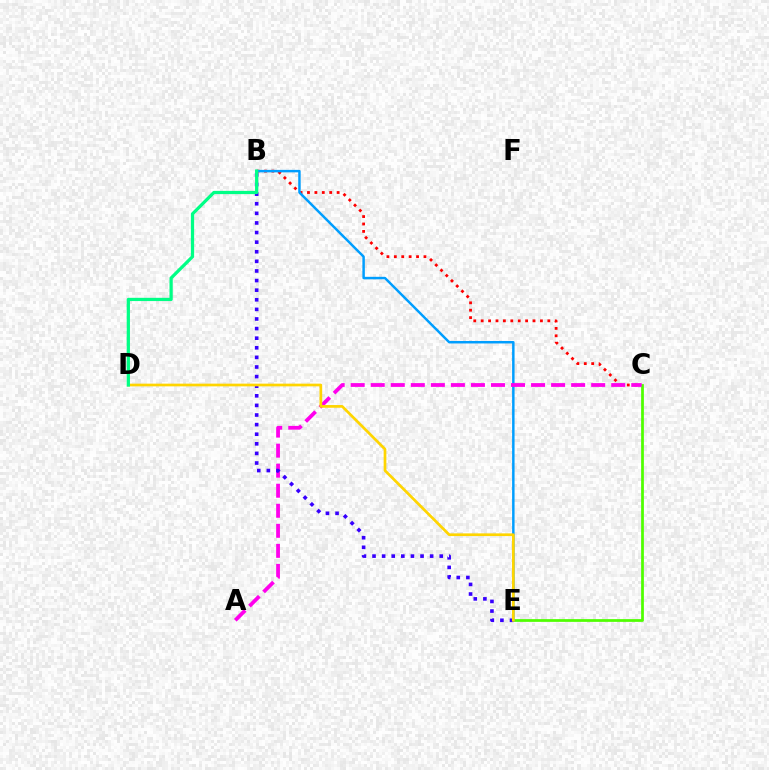{('C', 'E'): [{'color': '#4fff00', 'line_style': 'solid', 'thickness': 1.97}], ('B', 'C'): [{'color': '#ff0000', 'line_style': 'dotted', 'thickness': 2.01}], ('B', 'E'): [{'color': '#009eff', 'line_style': 'solid', 'thickness': 1.78}, {'color': '#3700ff', 'line_style': 'dotted', 'thickness': 2.61}], ('A', 'C'): [{'color': '#ff00ed', 'line_style': 'dashed', 'thickness': 2.72}], ('D', 'E'): [{'color': '#ffd500', 'line_style': 'solid', 'thickness': 1.95}], ('B', 'D'): [{'color': '#00ff86', 'line_style': 'solid', 'thickness': 2.34}]}